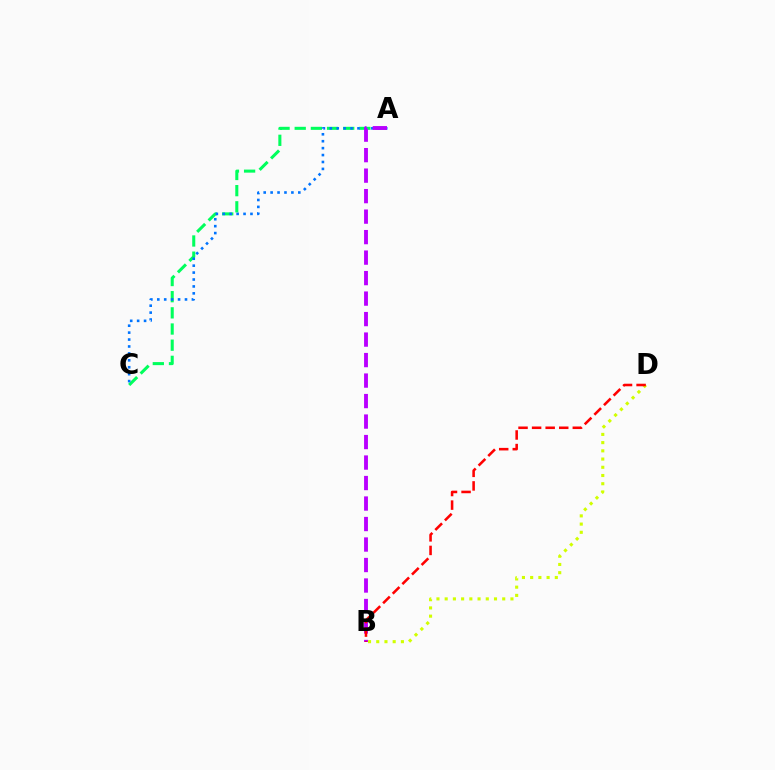{('B', 'D'): [{'color': '#d1ff00', 'line_style': 'dotted', 'thickness': 2.23}, {'color': '#ff0000', 'line_style': 'dashed', 'thickness': 1.84}], ('A', 'C'): [{'color': '#00ff5c', 'line_style': 'dashed', 'thickness': 2.2}, {'color': '#0074ff', 'line_style': 'dotted', 'thickness': 1.88}], ('A', 'B'): [{'color': '#b900ff', 'line_style': 'dashed', 'thickness': 2.78}]}